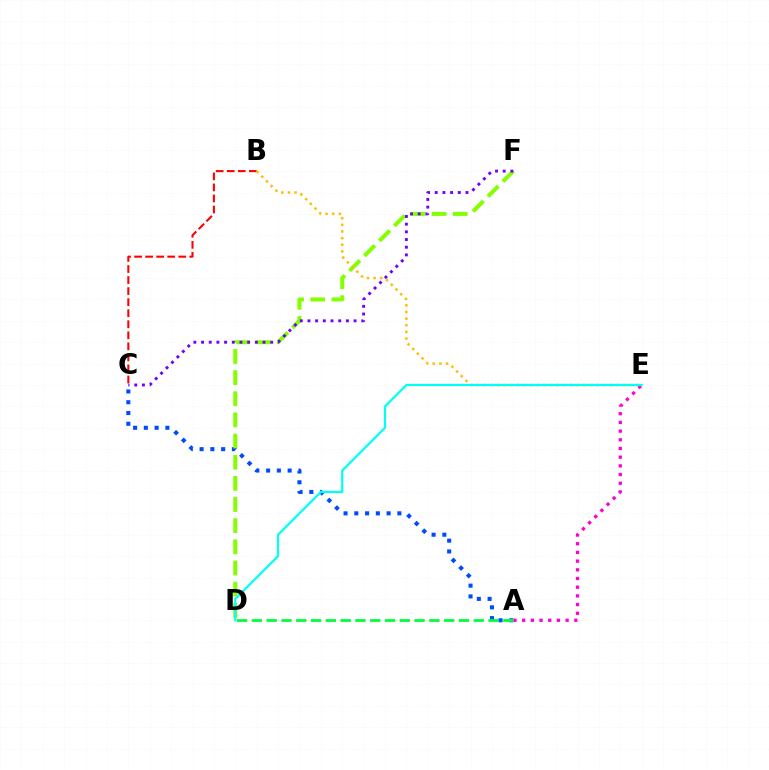{('B', 'C'): [{'color': '#ff0000', 'line_style': 'dashed', 'thickness': 1.5}], ('A', 'C'): [{'color': '#004bff', 'line_style': 'dotted', 'thickness': 2.93}], ('D', 'F'): [{'color': '#84ff00', 'line_style': 'dashed', 'thickness': 2.87}], ('A', 'E'): [{'color': '#ff00cf', 'line_style': 'dotted', 'thickness': 2.36}], ('C', 'F'): [{'color': '#7200ff', 'line_style': 'dotted', 'thickness': 2.09}], ('B', 'E'): [{'color': '#ffbd00', 'line_style': 'dotted', 'thickness': 1.81}], ('A', 'D'): [{'color': '#00ff39', 'line_style': 'dashed', 'thickness': 2.01}], ('D', 'E'): [{'color': '#00fff6', 'line_style': 'solid', 'thickness': 1.6}]}